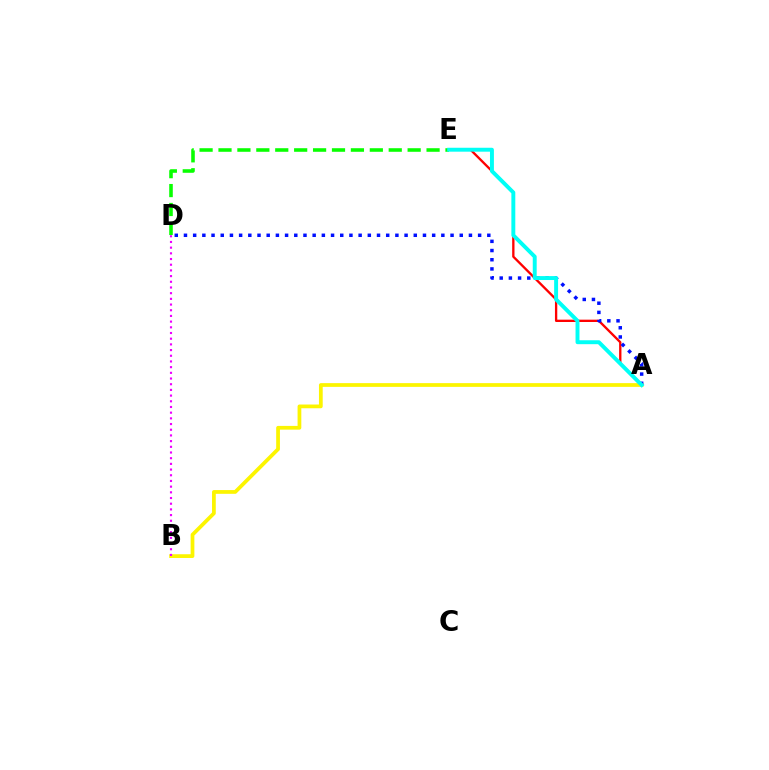{('A', 'B'): [{'color': '#fcf500', 'line_style': 'solid', 'thickness': 2.69}], ('A', 'E'): [{'color': '#ff0000', 'line_style': 'solid', 'thickness': 1.68}, {'color': '#00fff6', 'line_style': 'solid', 'thickness': 2.83}], ('A', 'D'): [{'color': '#0010ff', 'line_style': 'dotted', 'thickness': 2.5}], ('B', 'D'): [{'color': '#ee00ff', 'line_style': 'dotted', 'thickness': 1.55}], ('D', 'E'): [{'color': '#08ff00', 'line_style': 'dashed', 'thickness': 2.57}]}